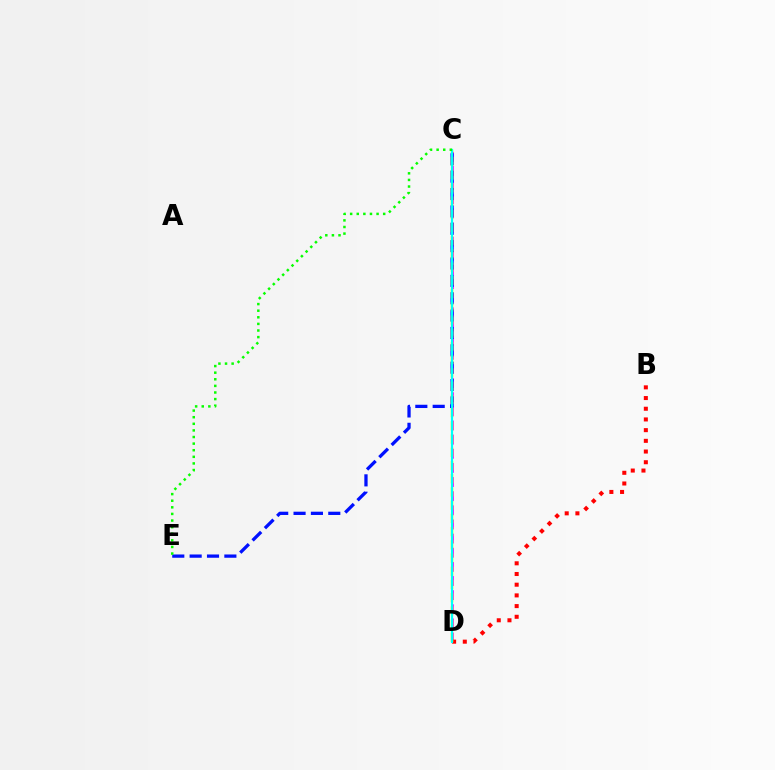{('C', 'D'): [{'color': '#ee00ff', 'line_style': 'dashed', 'thickness': 1.92}, {'color': '#fcf500', 'line_style': 'dashed', 'thickness': 1.8}, {'color': '#00fff6', 'line_style': 'solid', 'thickness': 1.58}], ('C', 'E'): [{'color': '#0010ff', 'line_style': 'dashed', 'thickness': 2.36}, {'color': '#08ff00', 'line_style': 'dotted', 'thickness': 1.79}], ('B', 'D'): [{'color': '#ff0000', 'line_style': 'dotted', 'thickness': 2.91}]}